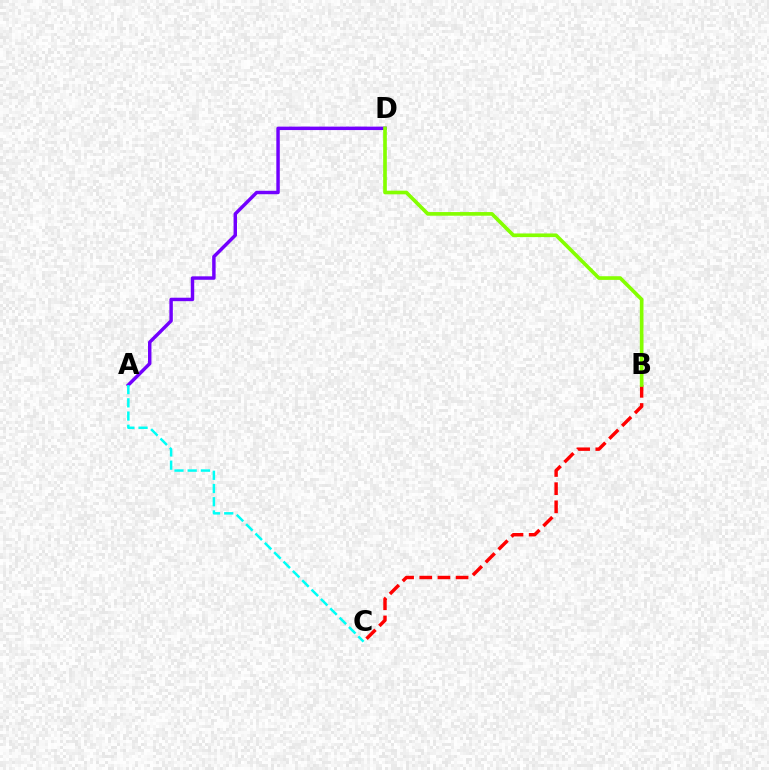{('A', 'D'): [{'color': '#7200ff', 'line_style': 'solid', 'thickness': 2.48}], ('B', 'C'): [{'color': '#ff0000', 'line_style': 'dashed', 'thickness': 2.47}], ('B', 'D'): [{'color': '#84ff00', 'line_style': 'solid', 'thickness': 2.63}], ('A', 'C'): [{'color': '#00fff6', 'line_style': 'dashed', 'thickness': 1.8}]}